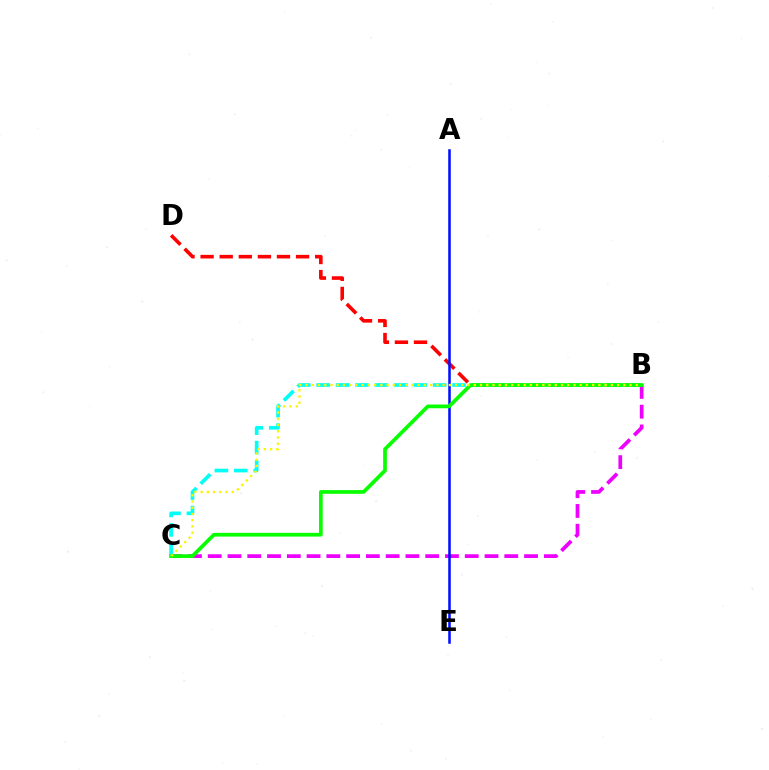{('B', 'D'): [{'color': '#ff0000', 'line_style': 'dashed', 'thickness': 2.59}], ('B', 'C'): [{'color': '#ee00ff', 'line_style': 'dashed', 'thickness': 2.69}, {'color': '#00fff6', 'line_style': 'dashed', 'thickness': 2.64}, {'color': '#08ff00', 'line_style': 'solid', 'thickness': 2.67}, {'color': '#fcf500', 'line_style': 'dotted', 'thickness': 1.69}], ('A', 'E'): [{'color': '#0010ff', 'line_style': 'solid', 'thickness': 1.84}]}